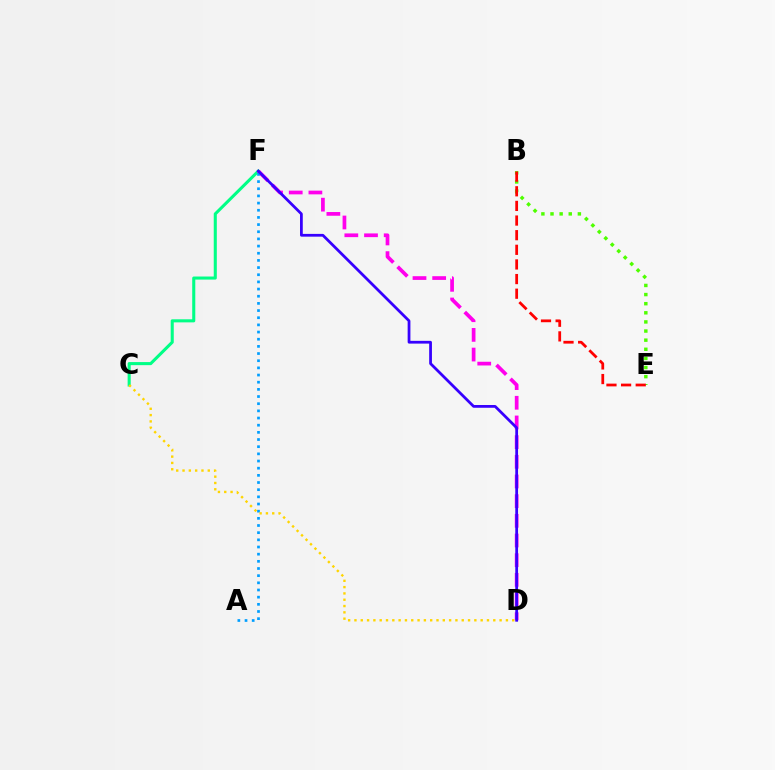{('C', 'F'): [{'color': '#00ff86', 'line_style': 'solid', 'thickness': 2.21}], ('B', 'E'): [{'color': '#4fff00', 'line_style': 'dotted', 'thickness': 2.48}, {'color': '#ff0000', 'line_style': 'dashed', 'thickness': 1.99}], ('D', 'F'): [{'color': '#ff00ed', 'line_style': 'dashed', 'thickness': 2.67}, {'color': '#3700ff', 'line_style': 'solid', 'thickness': 1.99}], ('A', 'F'): [{'color': '#009eff', 'line_style': 'dotted', 'thickness': 1.95}], ('C', 'D'): [{'color': '#ffd500', 'line_style': 'dotted', 'thickness': 1.71}]}